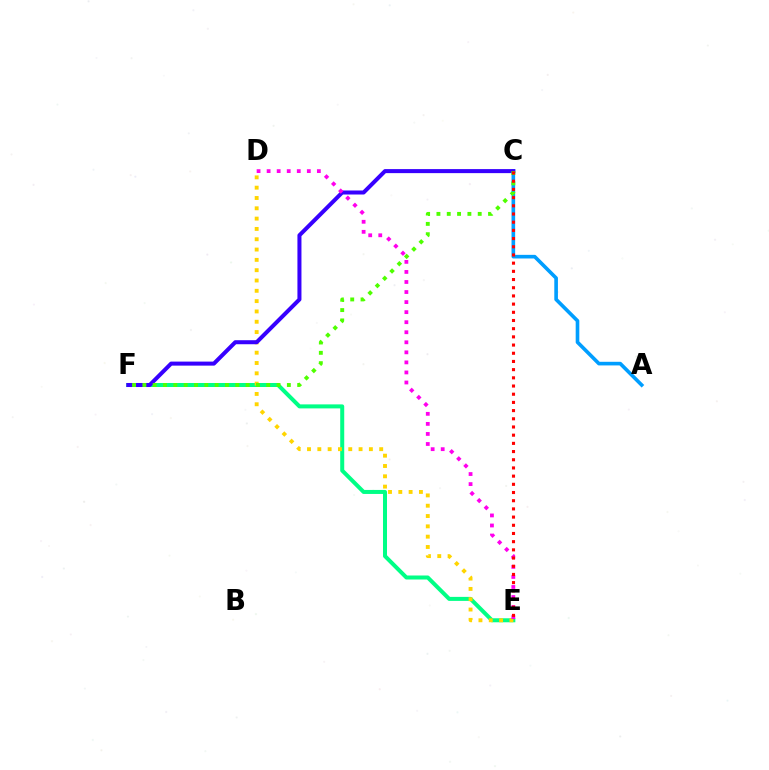{('E', 'F'): [{'color': '#00ff86', 'line_style': 'solid', 'thickness': 2.89}], ('D', 'E'): [{'color': '#ffd500', 'line_style': 'dotted', 'thickness': 2.8}, {'color': '#ff00ed', 'line_style': 'dotted', 'thickness': 2.73}], ('A', 'C'): [{'color': '#009eff', 'line_style': 'solid', 'thickness': 2.61}], ('C', 'F'): [{'color': '#3700ff', 'line_style': 'solid', 'thickness': 2.9}, {'color': '#4fff00', 'line_style': 'dotted', 'thickness': 2.8}], ('C', 'E'): [{'color': '#ff0000', 'line_style': 'dotted', 'thickness': 2.23}]}